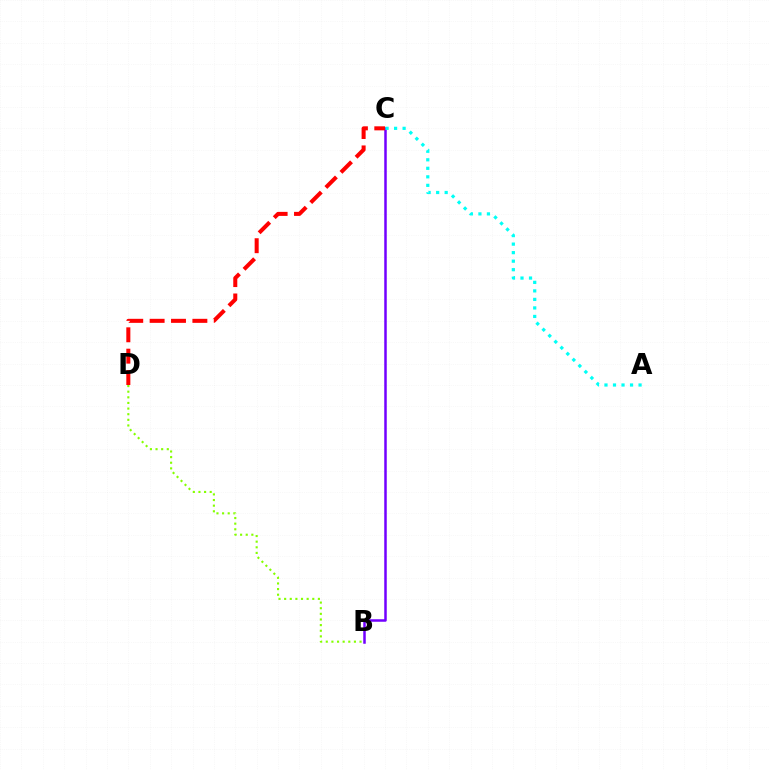{('B', 'C'): [{'color': '#7200ff', 'line_style': 'solid', 'thickness': 1.81}], ('B', 'D'): [{'color': '#84ff00', 'line_style': 'dotted', 'thickness': 1.53}], ('A', 'C'): [{'color': '#00fff6', 'line_style': 'dotted', 'thickness': 2.31}], ('C', 'D'): [{'color': '#ff0000', 'line_style': 'dashed', 'thickness': 2.9}]}